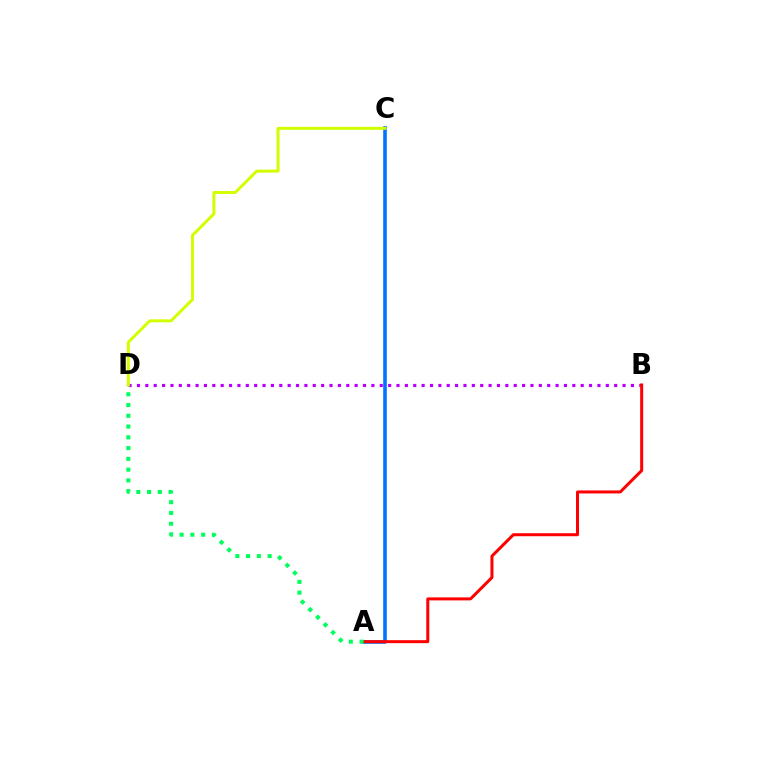{('A', 'C'): [{'color': '#0074ff', 'line_style': 'solid', 'thickness': 2.6}], ('B', 'D'): [{'color': '#b900ff', 'line_style': 'dotted', 'thickness': 2.27}], ('A', 'B'): [{'color': '#ff0000', 'line_style': 'solid', 'thickness': 2.16}], ('A', 'D'): [{'color': '#00ff5c', 'line_style': 'dotted', 'thickness': 2.92}], ('C', 'D'): [{'color': '#d1ff00', 'line_style': 'solid', 'thickness': 2.15}]}